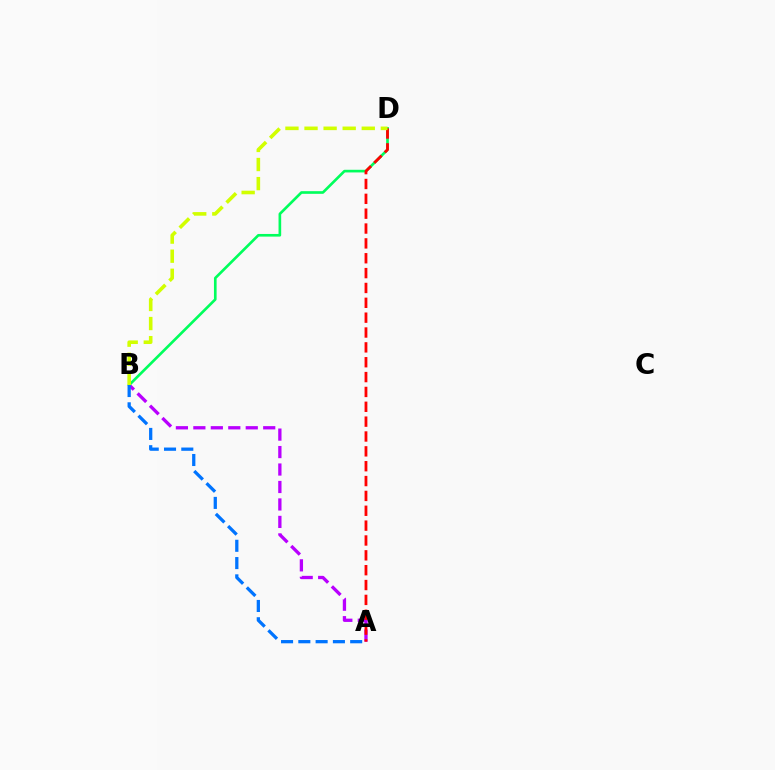{('A', 'B'): [{'color': '#b900ff', 'line_style': 'dashed', 'thickness': 2.37}, {'color': '#0074ff', 'line_style': 'dashed', 'thickness': 2.35}], ('B', 'D'): [{'color': '#00ff5c', 'line_style': 'solid', 'thickness': 1.91}, {'color': '#d1ff00', 'line_style': 'dashed', 'thickness': 2.59}], ('A', 'D'): [{'color': '#ff0000', 'line_style': 'dashed', 'thickness': 2.02}]}